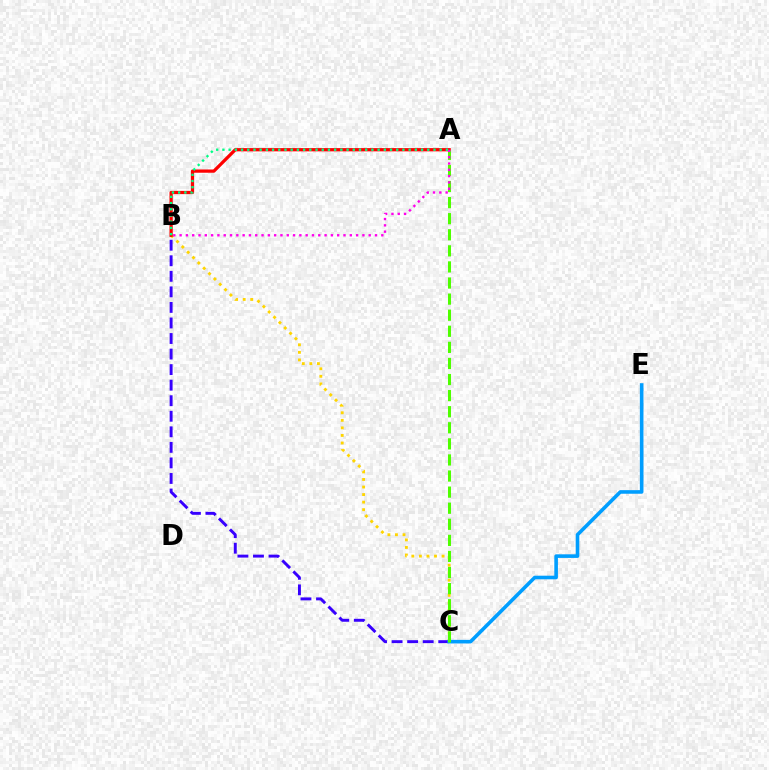{('B', 'C'): [{'color': '#ffd500', 'line_style': 'dotted', 'thickness': 2.05}, {'color': '#3700ff', 'line_style': 'dashed', 'thickness': 2.11}], ('C', 'E'): [{'color': '#009eff', 'line_style': 'solid', 'thickness': 2.59}], ('A', 'B'): [{'color': '#ff0000', 'line_style': 'solid', 'thickness': 2.34}, {'color': '#00ff86', 'line_style': 'dotted', 'thickness': 1.69}, {'color': '#ff00ed', 'line_style': 'dotted', 'thickness': 1.71}], ('A', 'C'): [{'color': '#4fff00', 'line_style': 'dashed', 'thickness': 2.19}]}